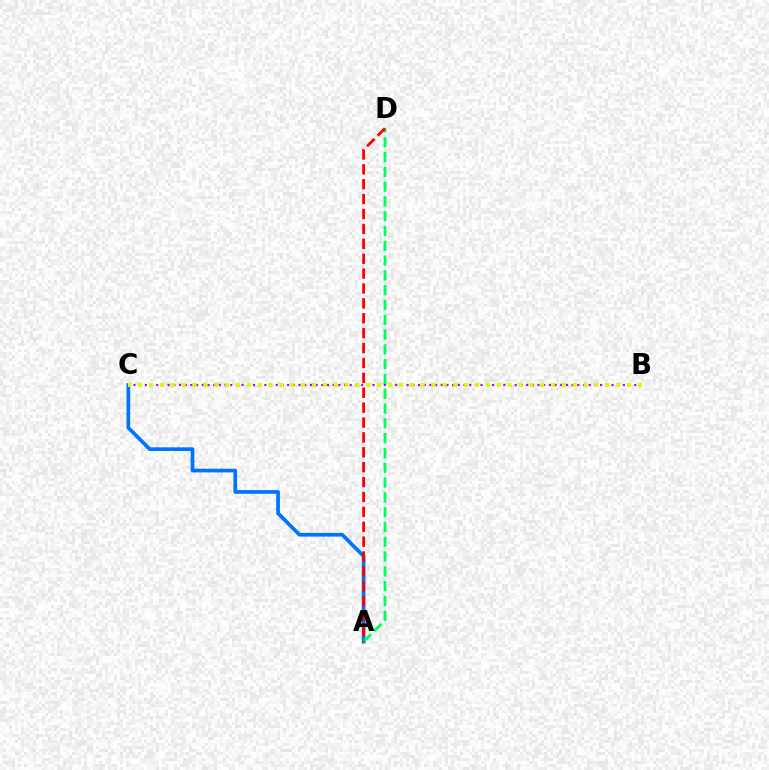{('A', 'C'): [{'color': '#0074ff', 'line_style': 'solid', 'thickness': 2.67}], ('A', 'D'): [{'color': '#00ff5c', 'line_style': 'dashed', 'thickness': 2.01}, {'color': '#ff0000', 'line_style': 'dashed', 'thickness': 2.02}], ('B', 'C'): [{'color': '#b900ff', 'line_style': 'dotted', 'thickness': 1.55}, {'color': '#d1ff00', 'line_style': 'dotted', 'thickness': 2.95}]}